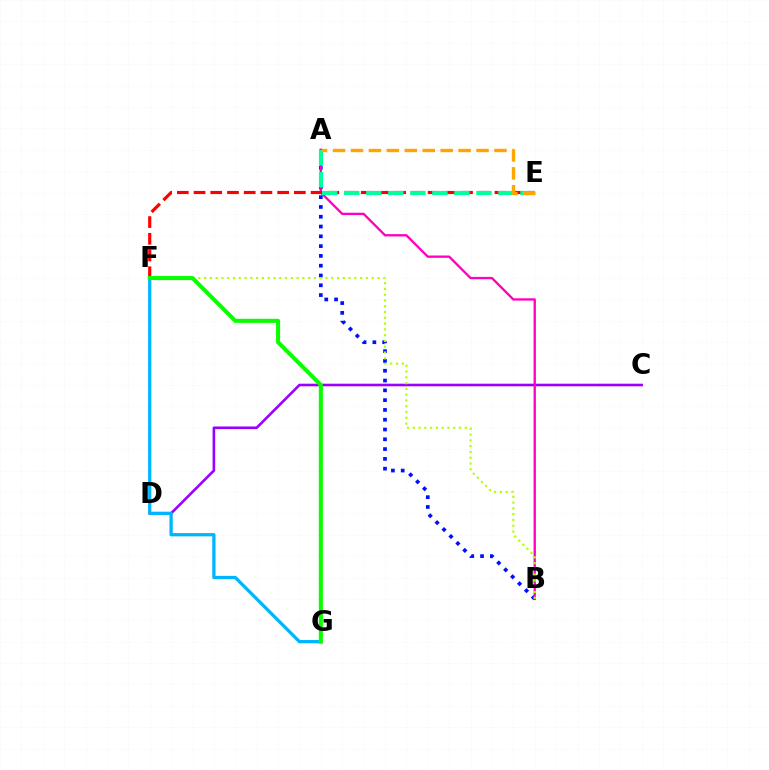{('A', 'B'): [{'color': '#0010ff', 'line_style': 'dotted', 'thickness': 2.66}, {'color': '#ff00bd', 'line_style': 'solid', 'thickness': 1.67}], ('C', 'D'): [{'color': '#9b00ff', 'line_style': 'solid', 'thickness': 1.88}], ('F', 'G'): [{'color': '#00b5ff', 'line_style': 'solid', 'thickness': 2.36}, {'color': '#08ff00', 'line_style': 'solid', 'thickness': 2.91}], ('B', 'F'): [{'color': '#b3ff00', 'line_style': 'dotted', 'thickness': 1.57}], ('E', 'F'): [{'color': '#ff0000', 'line_style': 'dashed', 'thickness': 2.27}], ('A', 'E'): [{'color': '#00ff9d', 'line_style': 'dashed', 'thickness': 2.99}, {'color': '#ffa500', 'line_style': 'dashed', 'thickness': 2.44}]}